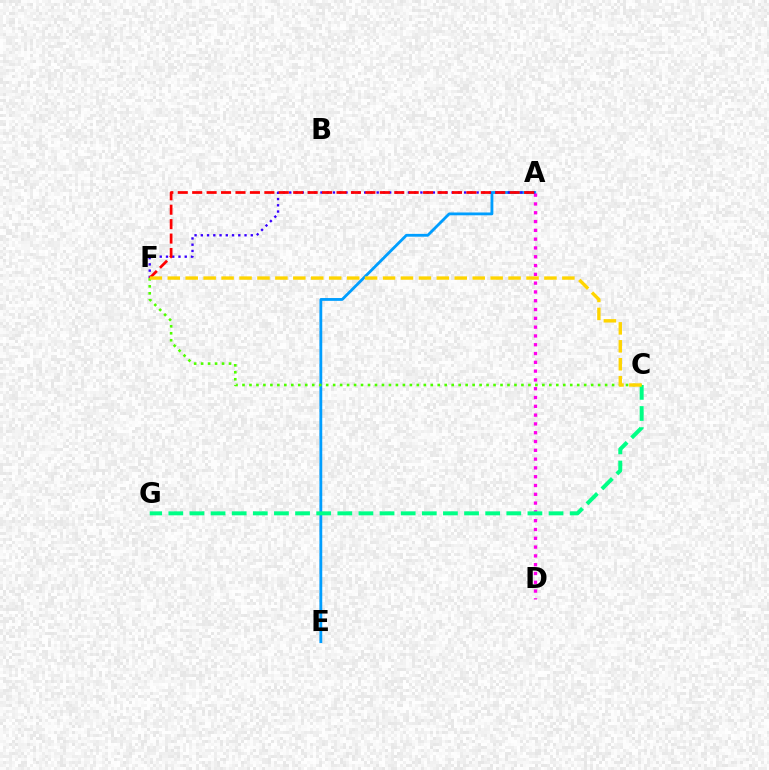{('A', 'E'): [{'color': '#009eff', 'line_style': 'solid', 'thickness': 2.03}], ('A', 'D'): [{'color': '#ff00ed', 'line_style': 'dotted', 'thickness': 2.39}], ('A', 'F'): [{'color': '#3700ff', 'line_style': 'dotted', 'thickness': 1.7}, {'color': '#ff0000', 'line_style': 'dashed', 'thickness': 1.96}], ('C', 'G'): [{'color': '#00ff86', 'line_style': 'dashed', 'thickness': 2.87}], ('C', 'F'): [{'color': '#4fff00', 'line_style': 'dotted', 'thickness': 1.89}, {'color': '#ffd500', 'line_style': 'dashed', 'thickness': 2.44}]}